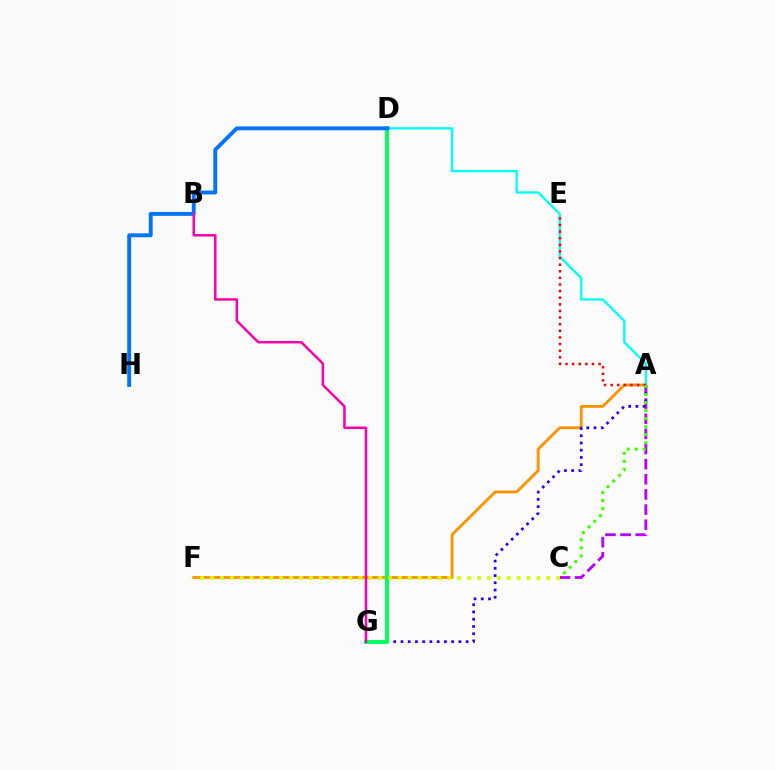{('A', 'C'): [{'color': '#b900ff', 'line_style': 'dashed', 'thickness': 2.06}, {'color': '#3dff00', 'line_style': 'dotted', 'thickness': 2.18}], ('A', 'F'): [{'color': '#ff9400', 'line_style': 'solid', 'thickness': 2.06}], ('A', 'D'): [{'color': '#00fff6', 'line_style': 'solid', 'thickness': 1.67}], ('A', 'E'): [{'color': '#ff0000', 'line_style': 'dotted', 'thickness': 1.8}], ('A', 'G'): [{'color': '#2500ff', 'line_style': 'dotted', 'thickness': 1.97}], ('D', 'G'): [{'color': '#00ff5c', 'line_style': 'solid', 'thickness': 2.8}], ('D', 'H'): [{'color': '#0074ff', 'line_style': 'solid', 'thickness': 2.79}], ('C', 'F'): [{'color': '#d1ff00', 'line_style': 'dotted', 'thickness': 2.69}], ('B', 'G'): [{'color': '#ff00ac', 'line_style': 'solid', 'thickness': 1.8}]}